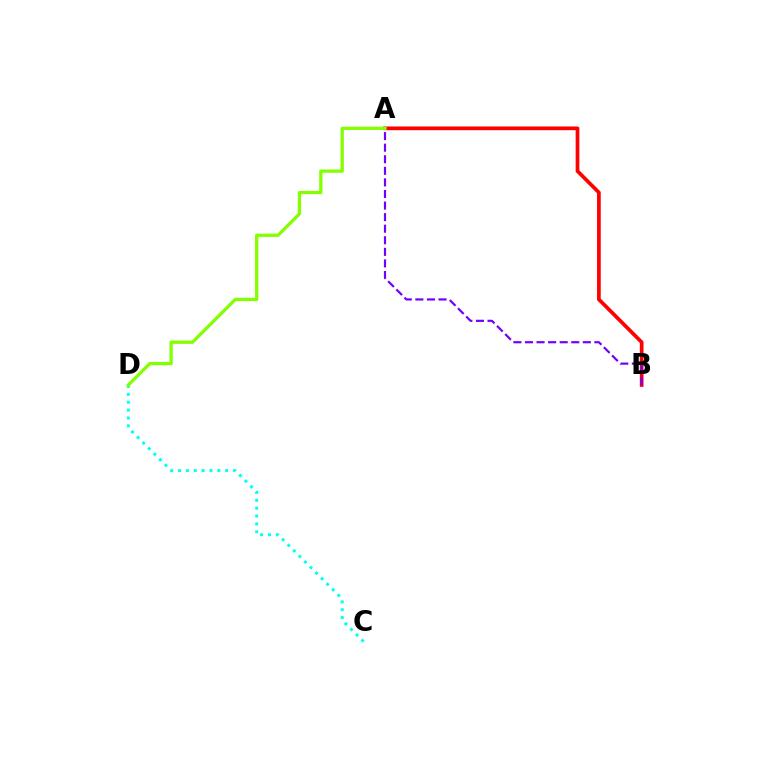{('A', 'B'): [{'color': '#ff0000', 'line_style': 'solid', 'thickness': 2.67}, {'color': '#7200ff', 'line_style': 'dashed', 'thickness': 1.57}], ('C', 'D'): [{'color': '#00fff6', 'line_style': 'dotted', 'thickness': 2.14}], ('A', 'D'): [{'color': '#84ff00', 'line_style': 'solid', 'thickness': 2.35}]}